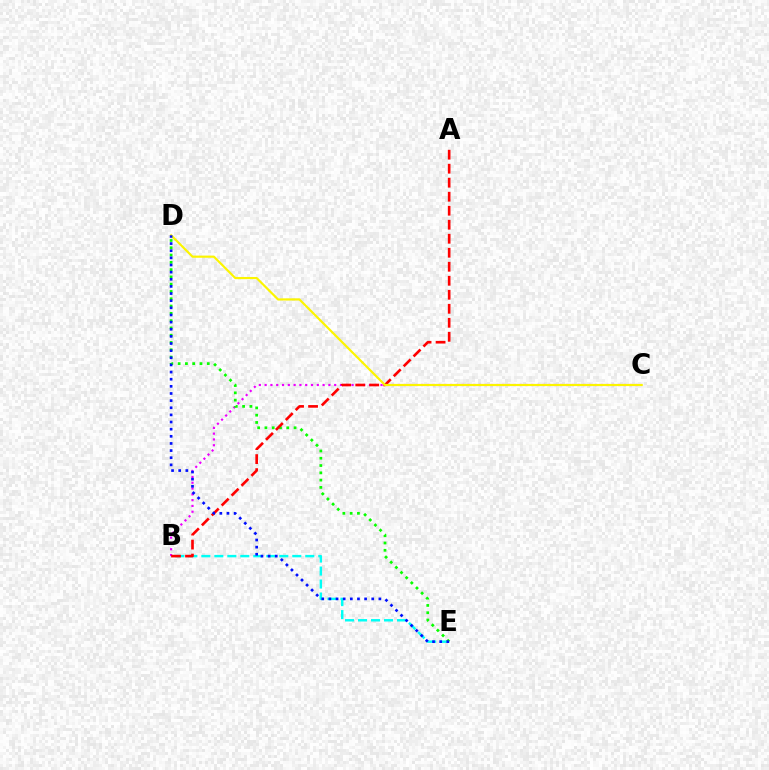{('B', 'C'): [{'color': '#ee00ff', 'line_style': 'dotted', 'thickness': 1.57}], ('B', 'E'): [{'color': '#00fff6', 'line_style': 'dashed', 'thickness': 1.77}], ('D', 'E'): [{'color': '#08ff00', 'line_style': 'dotted', 'thickness': 1.98}, {'color': '#0010ff', 'line_style': 'dotted', 'thickness': 1.94}], ('A', 'B'): [{'color': '#ff0000', 'line_style': 'dashed', 'thickness': 1.9}], ('C', 'D'): [{'color': '#fcf500', 'line_style': 'solid', 'thickness': 1.57}]}